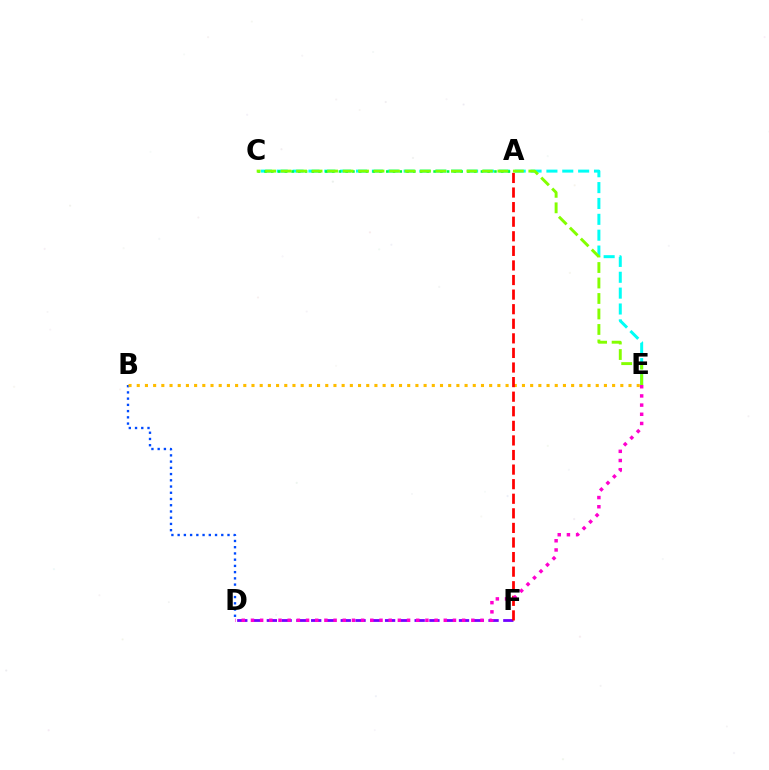{('D', 'F'): [{'color': '#7200ff', 'line_style': 'dashed', 'thickness': 2.01}], ('C', 'E'): [{'color': '#00fff6', 'line_style': 'dashed', 'thickness': 2.16}, {'color': '#84ff00', 'line_style': 'dashed', 'thickness': 2.1}], ('B', 'D'): [{'color': '#004bff', 'line_style': 'dotted', 'thickness': 1.69}], ('B', 'E'): [{'color': '#ffbd00', 'line_style': 'dotted', 'thickness': 2.23}], ('A', 'C'): [{'color': '#00ff39', 'line_style': 'dotted', 'thickness': 1.84}], ('A', 'F'): [{'color': '#ff0000', 'line_style': 'dashed', 'thickness': 1.98}], ('D', 'E'): [{'color': '#ff00cf', 'line_style': 'dotted', 'thickness': 2.49}]}